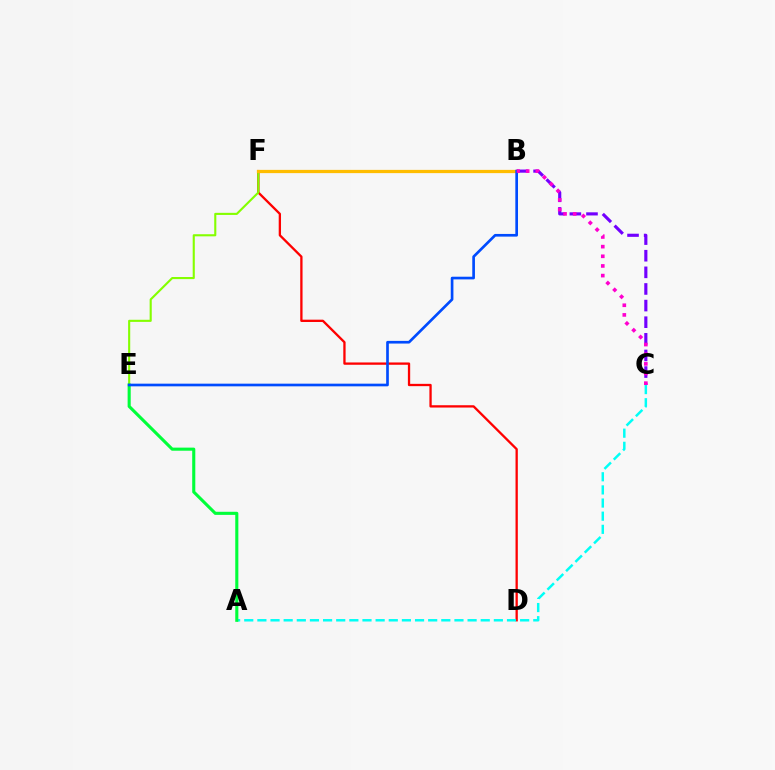{('D', 'F'): [{'color': '#ff0000', 'line_style': 'solid', 'thickness': 1.66}], ('E', 'F'): [{'color': '#84ff00', 'line_style': 'solid', 'thickness': 1.52}], ('A', 'C'): [{'color': '#00fff6', 'line_style': 'dashed', 'thickness': 1.78}], ('B', 'C'): [{'color': '#7200ff', 'line_style': 'dashed', 'thickness': 2.26}, {'color': '#ff00cf', 'line_style': 'dotted', 'thickness': 2.62}], ('B', 'F'): [{'color': '#ffbd00', 'line_style': 'solid', 'thickness': 2.34}], ('A', 'E'): [{'color': '#00ff39', 'line_style': 'solid', 'thickness': 2.23}], ('B', 'E'): [{'color': '#004bff', 'line_style': 'solid', 'thickness': 1.92}]}